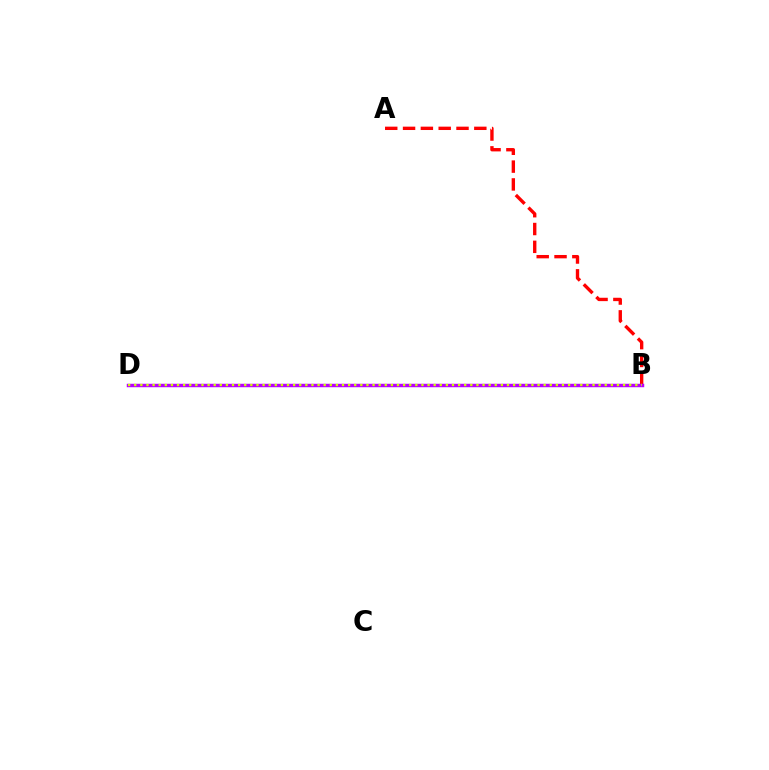{('B', 'D'): [{'color': '#00ff5c', 'line_style': 'solid', 'thickness': 2.07}, {'color': '#0074ff', 'line_style': 'dashed', 'thickness': 2.1}, {'color': '#b900ff', 'line_style': 'solid', 'thickness': 2.49}, {'color': '#d1ff00', 'line_style': 'dotted', 'thickness': 1.66}], ('A', 'B'): [{'color': '#ff0000', 'line_style': 'dashed', 'thickness': 2.42}]}